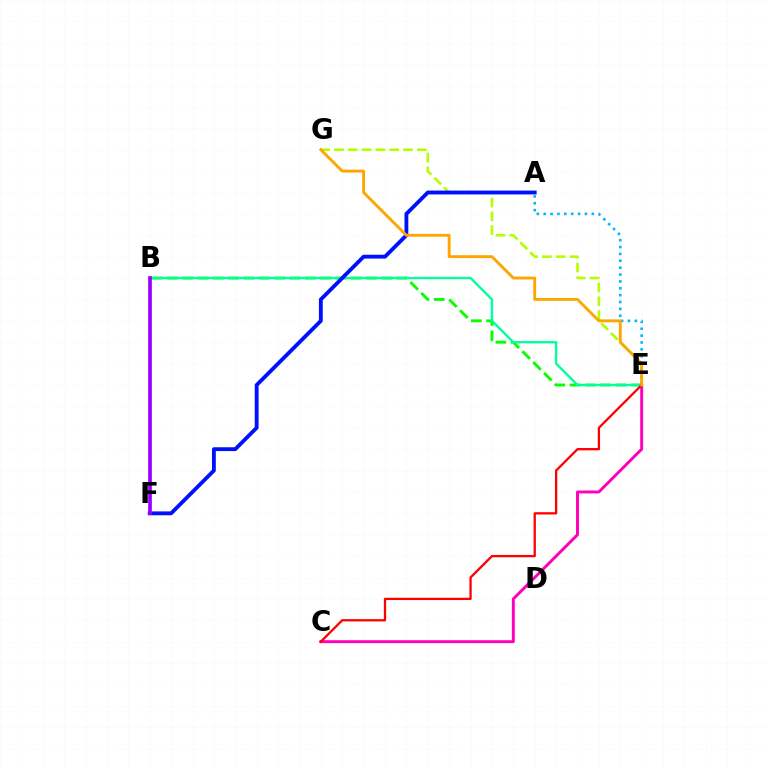{('E', 'G'): [{'color': '#b3ff00', 'line_style': 'dashed', 'thickness': 1.87}, {'color': '#ffa500', 'line_style': 'solid', 'thickness': 2.07}], ('C', 'E'): [{'color': '#ff00bd', 'line_style': 'solid', 'thickness': 2.12}, {'color': '#ff0000', 'line_style': 'solid', 'thickness': 1.65}], ('B', 'E'): [{'color': '#08ff00', 'line_style': 'dashed', 'thickness': 2.08}, {'color': '#00ff9d', 'line_style': 'solid', 'thickness': 1.69}], ('A', 'F'): [{'color': '#0010ff', 'line_style': 'solid', 'thickness': 2.77}], ('A', 'E'): [{'color': '#00b5ff', 'line_style': 'dotted', 'thickness': 1.87}], ('B', 'F'): [{'color': '#9b00ff', 'line_style': 'solid', 'thickness': 2.66}]}